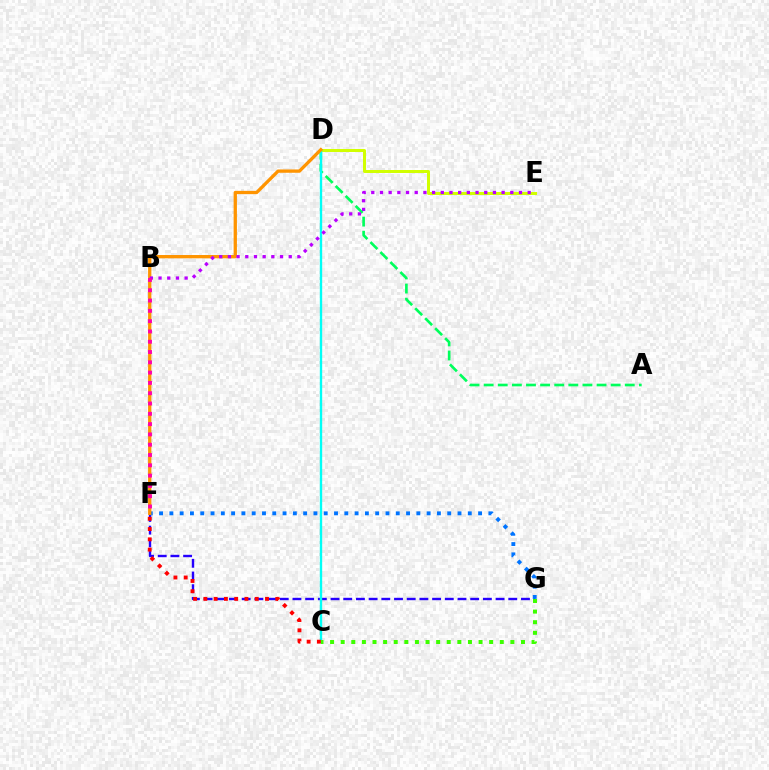{('A', 'D'): [{'color': '#00ff5c', 'line_style': 'dashed', 'thickness': 1.92}], ('F', 'G'): [{'color': '#2500ff', 'line_style': 'dashed', 'thickness': 1.72}, {'color': '#0074ff', 'line_style': 'dotted', 'thickness': 2.8}], ('D', 'E'): [{'color': '#d1ff00', 'line_style': 'solid', 'thickness': 2.16}], ('C', 'D'): [{'color': '#00fff6', 'line_style': 'solid', 'thickness': 1.7}], ('D', 'F'): [{'color': '#ff9400', 'line_style': 'solid', 'thickness': 2.38}], ('C', 'G'): [{'color': '#3dff00', 'line_style': 'dotted', 'thickness': 2.88}], ('C', 'F'): [{'color': '#ff0000', 'line_style': 'dotted', 'thickness': 2.79}], ('B', 'E'): [{'color': '#b900ff', 'line_style': 'dotted', 'thickness': 2.36}], ('B', 'F'): [{'color': '#ff00ac', 'line_style': 'dotted', 'thickness': 2.8}]}